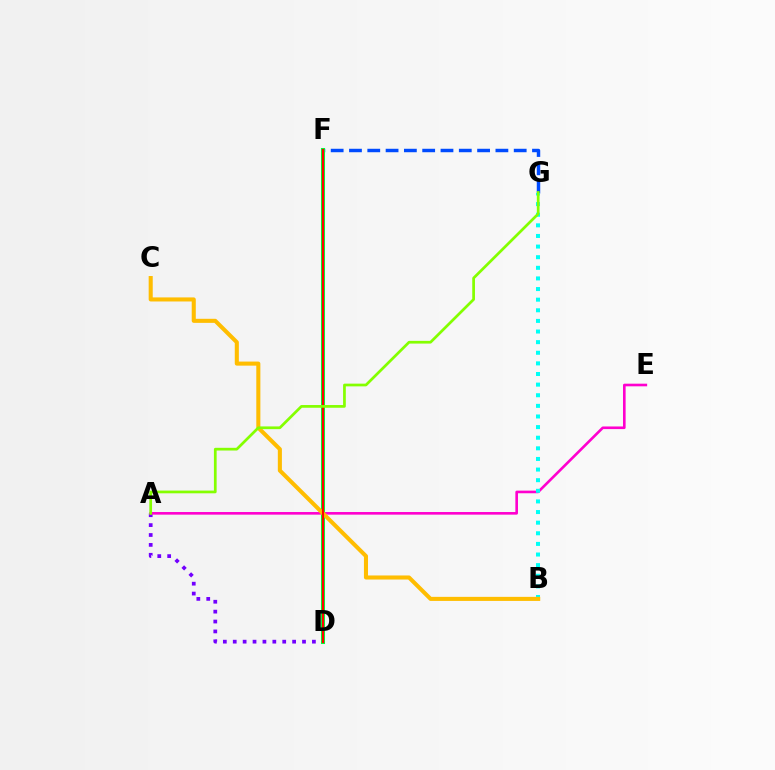{('A', 'D'): [{'color': '#7200ff', 'line_style': 'dotted', 'thickness': 2.69}], ('F', 'G'): [{'color': '#004bff', 'line_style': 'dashed', 'thickness': 2.49}], ('A', 'E'): [{'color': '#ff00cf', 'line_style': 'solid', 'thickness': 1.89}], ('B', 'G'): [{'color': '#00fff6', 'line_style': 'dotted', 'thickness': 2.89}], ('D', 'F'): [{'color': '#00ff39', 'line_style': 'solid', 'thickness': 2.91}, {'color': '#ff0000', 'line_style': 'solid', 'thickness': 1.55}], ('B', 'C'): [{'color': '#ffbd00', 'line_style': 'solid', 'thickness': 2.93}], ('A', 'G'): [{'color': '#84ff00', 'line_style': 'solid', 'thickness': 1.96}]}